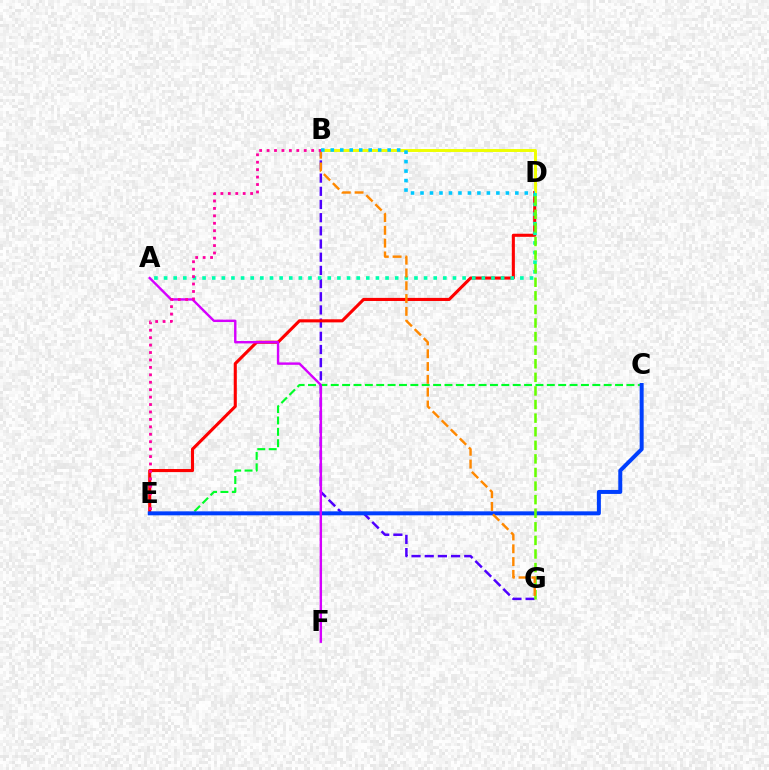{('B', 'G'): [{'color': '#4f00ff', 'line_style': 'dashed', 'thickness': 1.79}, {'color': '#ff8800', 'line_style': 'dashed', 'thickness': 1.74}], ('D', 'E'): [{'color': '#ff0000', 'line_style': 'solid', 'thickness': 2.22}], ('C', 'E'): [{'color': '#00ff27', 'line_style': 'dashed', 'thickness': 1.54}, {'color': '#003fff', 'line_style': 'solid', 'thickness': 2.86}], ('B', 'D'): [{'color': '#eeff00', 'line_style': 'solid', 'thickness': 2.12}, {'color': '#00c7ff', 'line_style': 'dotted', 'thickness': 2.58}], ('A', 'F'): [{'color': '#d600ff', 'line_style': 'solid', 'thickness': 1.73}], ('A', 'D'): [{'color': '#00ffaf', 'line_style': 'dotted', 'thickness': 2.62}], ('D', 'G'): [{'color': '#66ff00', 'line_style': 'dashed', 'thickness': 1.85}], ('B', 'E'): [{'color': '#ff00a0', 'line_style': 'dotted', 'thickness': 2.02}]}